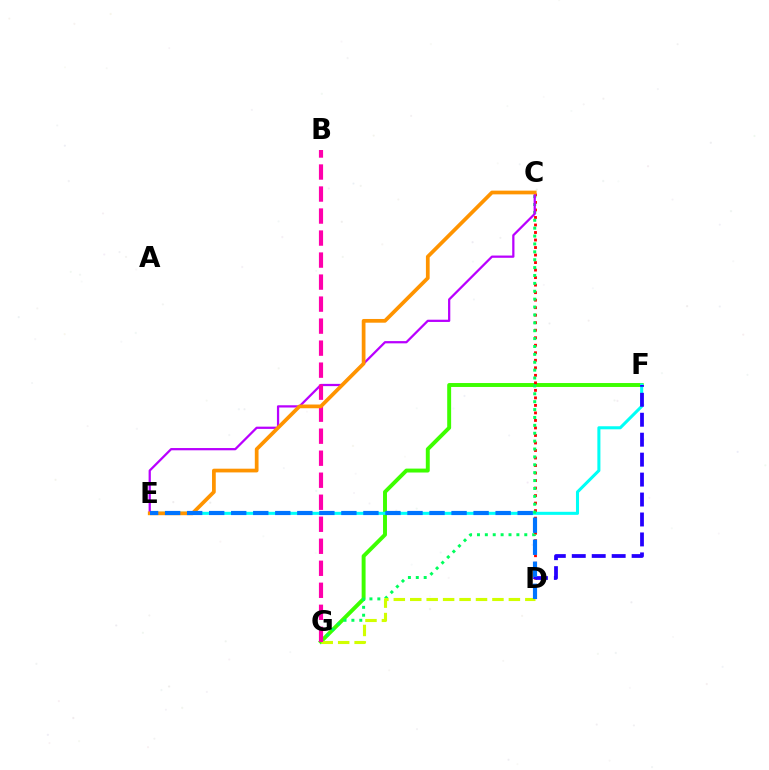{('F', 'G'): [{'color': '#3dff00', 'line_style': 'solid', 'thickness': 2.83}], ('C', 'D'): [{'color': '#ff0000', 'line_style': 'dotted', 'thickness': 2.04}], ('E', 'F'): [{'color': '#00fff6', 'line_style': 'solid', 'thickness': 2.2}], ('D', 'F'): [{'color': '#2500ff', 'line_style': 'dashed', 'thickness': 2.71}], ('C', 'G'): [{'color': '#00ff5c', 'line_style': 'dotted', 'thickness': 2.14}], ('C', 'E'): [{'color': '#b900ff', 'line_style': 'solid', 'thickness': 1.62}, {'color': '#ff9400', 'line_style': 'solid', 'thickness': 2.68}], ('D', 'G'): [{'color': '#d1ff00', 'line_style': 'dashed', 'thickness': 2.23}], ('B', 'G'): [{'color': '#ff00ac', 'line_style': 'dashed', 'thickness': 2.99}], ('D', 'E'): [{'color': '#0074ff', 'line_style': 'dashed', 'thickness': 2.99}]}